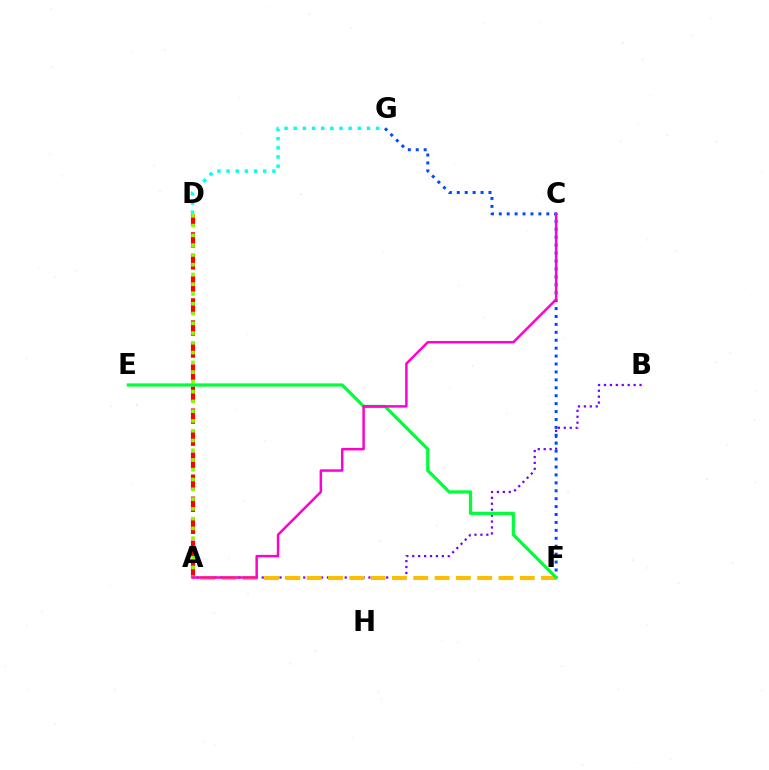{('A', 'B'): [{'color': '#7200ff', 'line_style': 'dotted', 'thickness': 1.61}], ('A', 'F'): [{'color': '#ffbd00', 'line_style': 'dashed', 'thickness': 2.89}], ('A', 'D'): [{'color': '#ff0000', 'line_style': 'dashed', 'thickness': 2.99}, {'color': '#84ff00', 'line_style': 'dotted', 'thickness': 2.65}], ('F', 'G'): [{'color': '#004bff', 'line_style': 'dotted', 'thickness': 2.15}], ('E', 'F'): [{'color': '#00ff39', 'line_style': 'solid', 'thickness': 2.32}], ('A', 'C'): [{'color': '#ff00cf', 'line_style': 'solid', 'thickness': 1.79}], ('D', 'G'): [{'color': '#00fff6', 'line_style': 'dotted', 'thickness': 2.49}]}